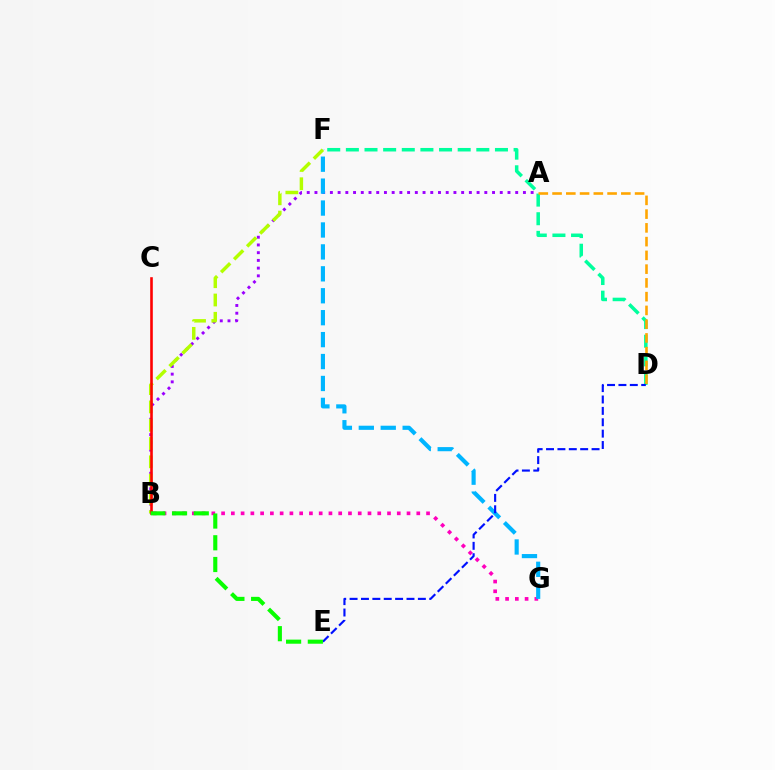{('B', 'G'): [{'color': '#ff00bd', 'line_style': 'dotted', 'thickness': 2.65}], ('D', 'F'): [{'color': '#00ff9d', 'line_style': 'dashed', 'thickness': 2.53}], ('A', 'B'): [{'color': '#9b00ff', 'line_style': 'dotted', 'thickness': 2.1}], ('F', 'G'): [{'color': '#00b5ff', 'line_style': 'dashed', 'thickness': 2.98}], ('B', 'F'): [{'color': '#b3ff00', 'line_style': 'dashed', 'thickness': 2.49}], ('D', 'E'): [{'color': '#0010ff', 'line_style': 'dashed', 'thickness': 1.55}], ('B', 'C'): [{'color': '#ff0000', 'line_style': 'solid', 'thickness': 1.87}], ('B', 'E'): [{'color': '#08ff00', 'line_style': 'dashed', 'thickness': 2.95}], ('A', 'D'): [{'color': '#ffa500', 'line_style': 'dashed', 'thickness': 1.87}]}